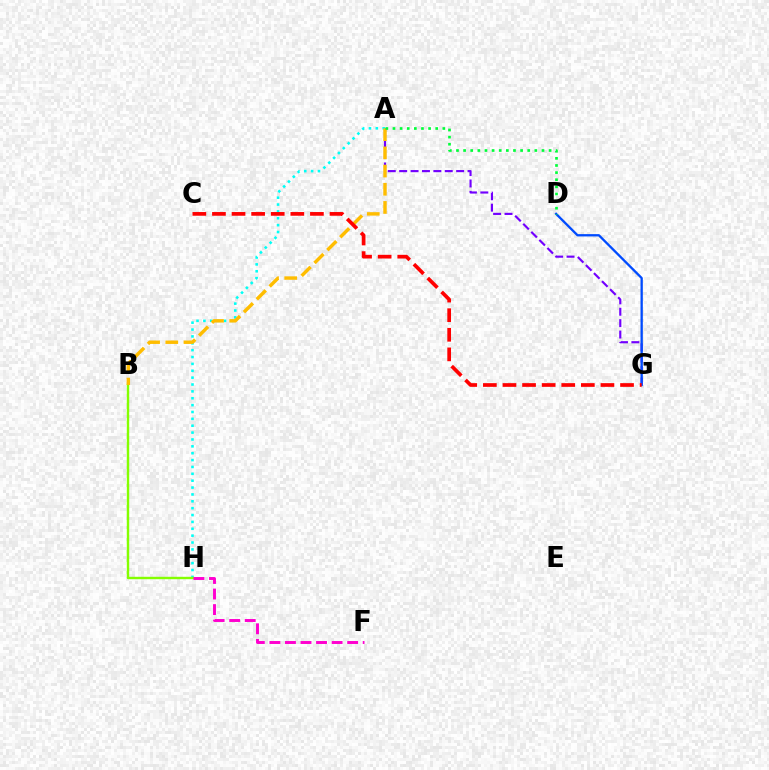{('A', 'G'): [{'color': '#7200ff', 'line_style': 'dashed', 'thickness': 1.55}], ('A', 'H'): [{'color': '#00fff6', 'line_style': 'dotted', 'thickness': 1.87}], ('B', 'H'): [{'color': '#84ff00', 'line_style': 'solid', 'thickness': 1.73}], ('D', 'G'): [{'color': '#004bff', 'line_style': 'solid', 'thickness': 1.66}], ('A', 'B'): [{'color': '#ffbd00', 'line_style': 'dashed', 'thickness': 2.47}], ('F', 'H'): [{'color': '#ff00cf', 'line_style': 'dashed', 'thickness': 2.11}], ('A', 'D'): [{'color': '#00ff39', 'line_style': 'dotted', 'thickness': 1.94}], ('C', 'G'): [{'color': '#ff0000', 'line_style': 'dashed', 'thickness': 2.66}]}